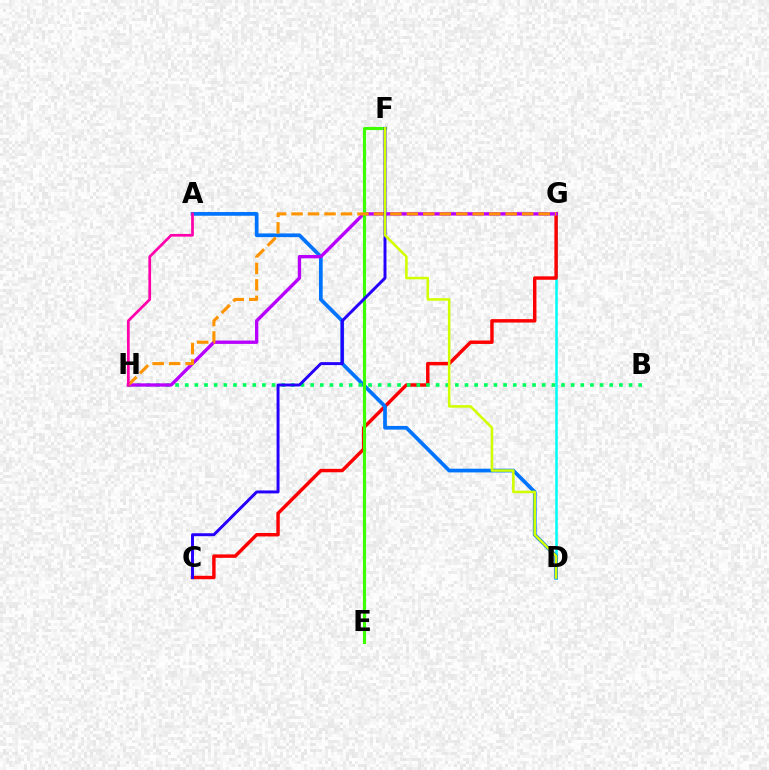{('D', 'G'): [{'color': '#00fff6', 'line_style': 'solid', 'thickness': 1.84}], ('C', 'G'): [{'color': '#ff0000', 'line_style': 'solid', 'thickness': 2.47}], ('A', 'D'): [{'color': '#0074ff', 'line_style': 'solid', 'thickness': 2.67}], ('B', 'H'): [{'color': '#00ff5c', 'line_style': 'dotted', 'thickness': 2.62}], ('G', 'H'): [{'color': '#b900ff', 'line_style': 'solid', 'thickness': 2.41}, {'color': '#ff9400', 'line_style': 'dashed', 'thickness': 2.24}], ('E', 'F'): [{'color': '#3dff00', 'line_style': 'solid', 'thickness': 2.24}], ('C', 'F'): [{'color': '#2500ff', 'line_style': 'solid', 'thickness': 2.12}], ('D', 'F'): [{'color': '#d1ff00', 'line_style': 'solid', 'thickness': 1.85}], ('A', 'H'): [{'color': '#ff00ac', 'line_style': 'solid', 'thickness': 1.96}]}